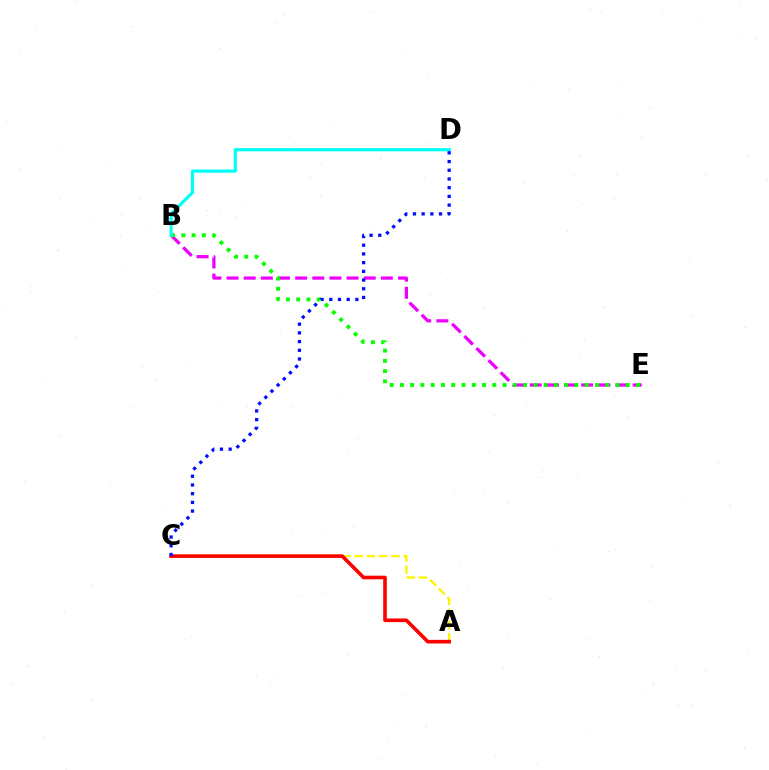{('B', 'E'): [{'color': '#ee00ff', 'line_style': 'dashed', 'thickness': 2.33}, {'color': '#08ff00', 'line_style': 'dotted', 'thickness': 2.79}], ('A', 'C'): [{'color': '#fcf500', 'line_style': 'dashed', 'thickness': 1.66}, {'color': '#ff0000', 'line_style': 'solid', 'thickness': 2.61}], ('B', 'D'): [{'color': '#00fff6', 'line_style': 'solid', 'thickness': 2.3}], ('C', 'D'): [{'color': '#0010ff', 'line_style': 'dotted', 'thickness': 2.37}]}